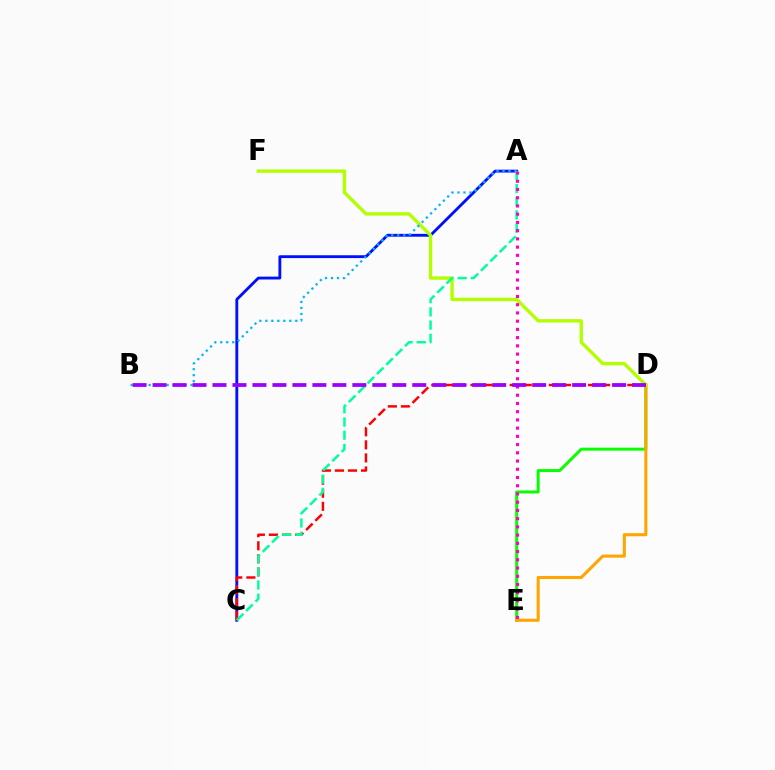{('D', 'E'): [{'color': '#08ff00', 'line_style': 'solid', 'thickness': 2.14}, {'color': '#ffa500', 'line_style': 'solid', 'thickness': 2.21}], ('A', 'C'): [{'color': '#0010ff', 'line_style': 'solid', 'thickness': 2.05}, {'color': '#00ff9d', 'line_style': 'dashed', 'thickness': 1.79}], ('D', 'F'): [{'color': '#b3ff00', 'line_style': 'solid', 'thickness': 2.42}], ('C', 'D'): [{'color': '#ff0000', 'line_style': 'dashed', 'thickness': 1.78}], ('A', 'B'): [{'color': '#00b5ff', 'line_style': 'dotted', 'thickness': 1.63}], ('A', 'E'): [{'color': '#ff00bd', 'line_style': 'dotted', 'thickness': 2.24}], ('B', 'D'): [{'color': '#9b00ff', 'line_style': 'dashed', 'thickness': 2.71}]}